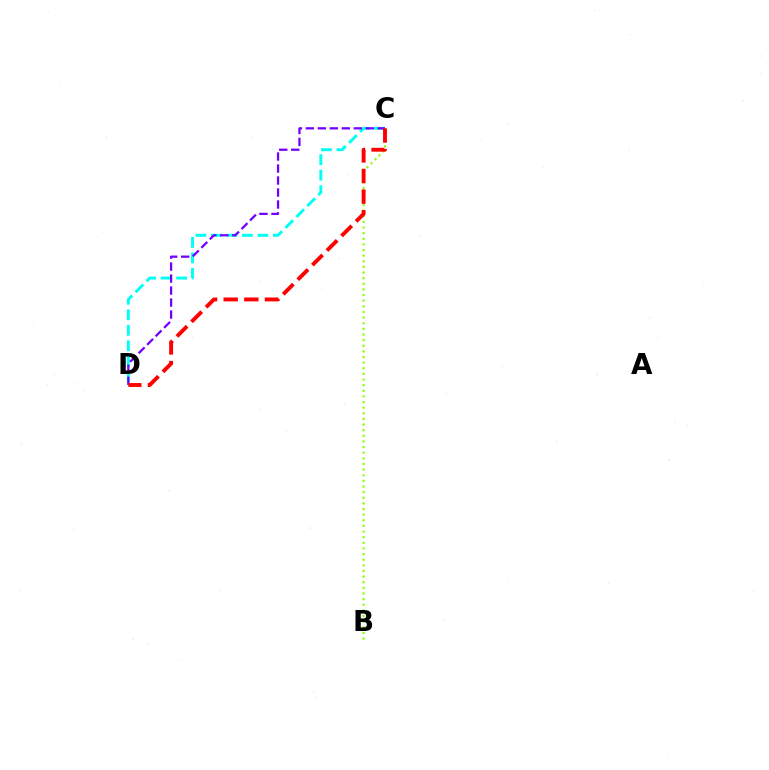{('B', 'C'): [{'color': '#84ff00', 'line_style': 'dotted', 'thickness': 1.53}], ('C', 'D'): [{'color': '#00fff6', 'line_style': 'dashed', 'thickness': 2.11}, {'color': '#7200ff', 'line_style': 'dashed', 'thickness': 1.63}, {'color': '#ff0000', 'line_style': 'dashed', 'thickness': 2.8}]}